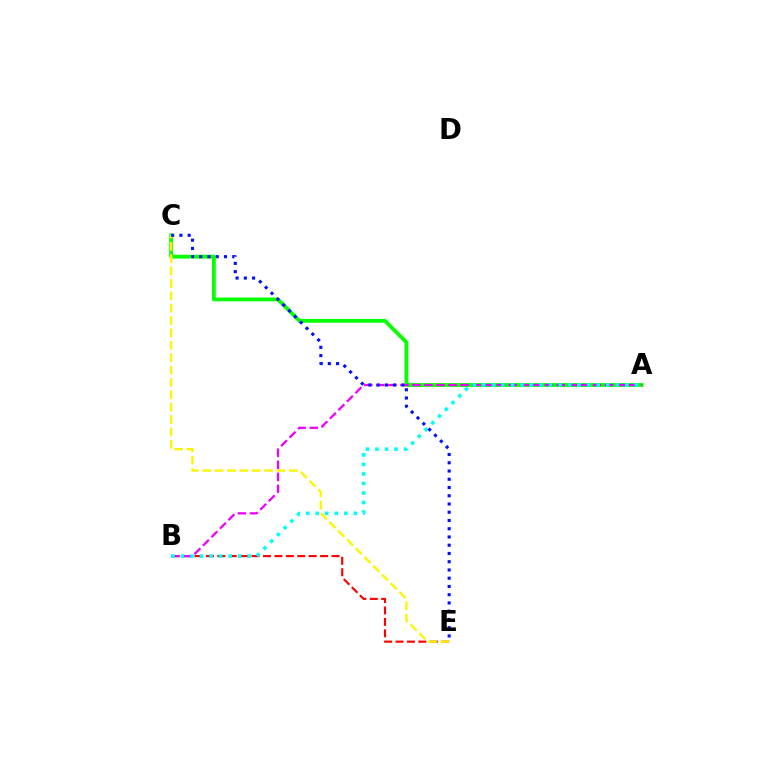{('A', 'C'): [{'color': '#08ff00', 'line_style': 'solid', 'thickness': 2.73}], ('B', 'E'): [{'color': '#ff0000', 'line_style': 'dashed', 'thickness': 1.55}], ('A', 'B'): [{'color': '#ee00ff', 'line_style': 'dashed', 'thickness': 1.64}, {'color': '#00fff6', 'line_style': 'dotted', 'thickness': 2.59}], ('C', 'E'): [{'color': '#fcf500', 'line_style': 'dashed', 'thickness': 1.68}, {'color': '#0010ff', 'line_style': 'dotted', 'thickness': 2.24}]}